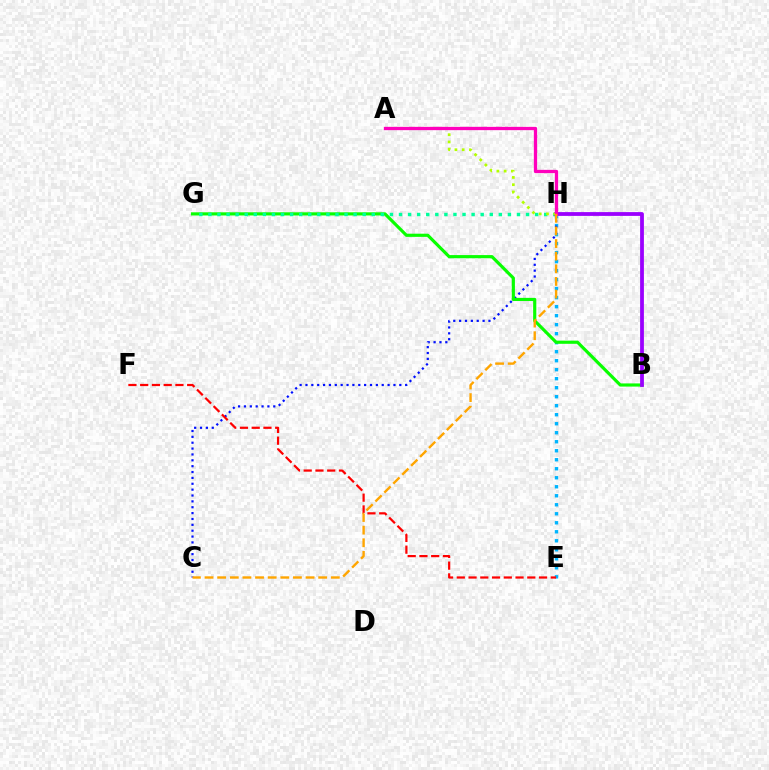{('E', 'H'): [{'color': '#00b5ff', 'line_style': 'dotted', 'thickness': 2.45}], ('C', 'H'): [{'color': '#0010ff', 'line_style': 'dotted', 'thickness': 1.59}, {'color': '#ffa500', 'line_style': 'dashed', 'thickness': 1.72}], ('B', 'G'): [{'color': '#08ff00', 'line_style': 'solid', 'thickness': 2.28}], ('G', 'H'): [{'color': '#00ff9d', 'line_style': 'dotted', 'thickness': 2.47}], ('B', 'H'): [{'color': '#9b00ff', 'line_style': 'solid', 'thickness': 2.73}], ('A', 'H'): [{'color': '#b3ff00', 'line_style': 'dotted', 'thickness': 1.97}, {'color': '#ff00bd', 'line_style': 'solid', 'thickness': 2.38}], ('E', 'F'): [{'color': '#ff0000', 'line_style': 'dashed', 'thickness': 1.6}]}